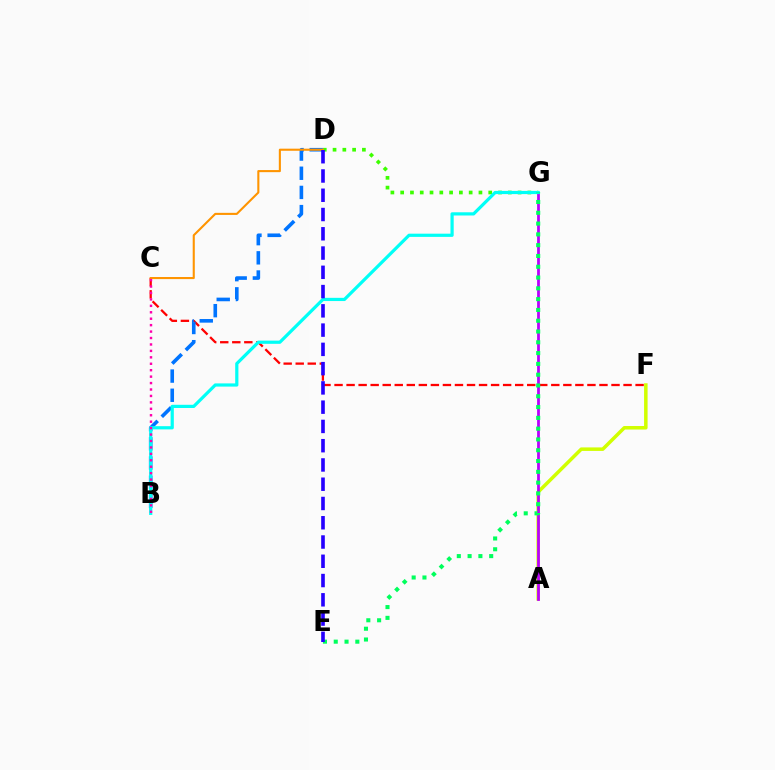{('C', 'F'): [{'color': '#ff0000', 'line_style': 'dashed', 'thickness': 1.64}], ('B', 'D'): [{'color': '#0074ff', 'line_style': 'dashed', 'thickness': 2.61}], ('D', 'G'): [{'color': '#3dff00', 'line_style': 'dotted', 'thickness': 2.66}], ('A', 'F'): [{'color': '#d1ff00', 'line_style': 'solid', 'thickness': 2.53}], ('A', 'G'): [{'color': '#b900ff', 'line_style': 'solid', 'thickness': 2.0}], ('C', 'D'): [{'color': '#ff9400', 'line_style': 'solid', 'thickness': 1.51}], ('B', 'G'): [{'color': '#00fff6', 'line_style': 'solid', 'thickness': 2.31}], ('E', 'G'): [{'color': '#00ff5c', 'line_style': 'dotted', 'thickness': 2.93}], ('B', 'C'): [{'color': '#ff00ac', 'line_style': 'dotted', 'thickness': 1.75}], ('D', 'E'): [{'color': '#2500ff', 'line_style': 'dashed', 'thickness': 2.62}]}